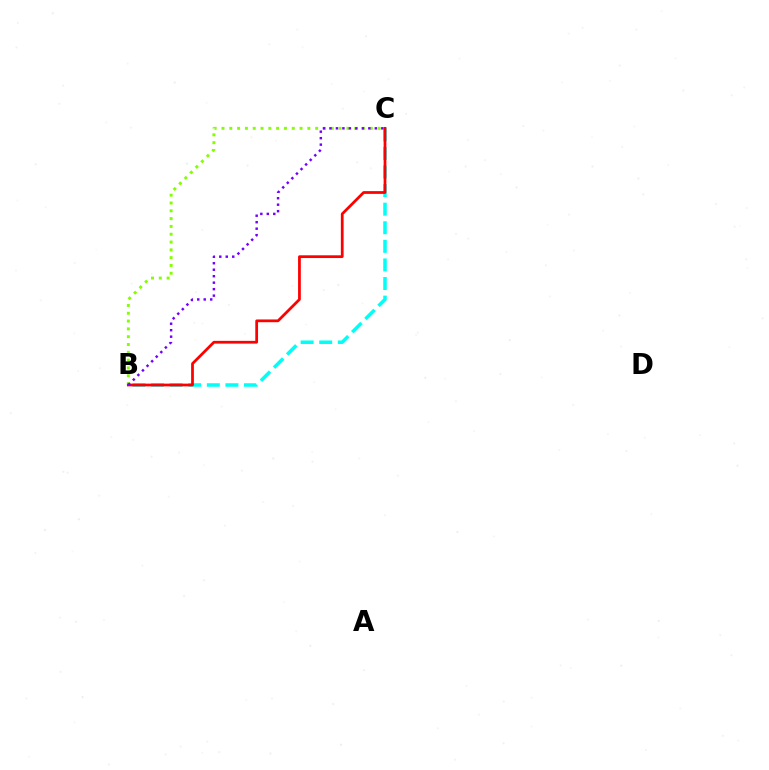{('B', 'C'): [{'color': '#00fff6', 'line_style': 'dashed', 'thickness': 2.52}, {'color': '#84ff00', 'line_style': 'dotted', 'thickness': 2.12}, {'color': '#ff0000', 'line_style': 'solid', 'thickness': 1.98}, {'color': '#7200ff', 'line_style': 'dotted', 'thickness': 1.76}]}